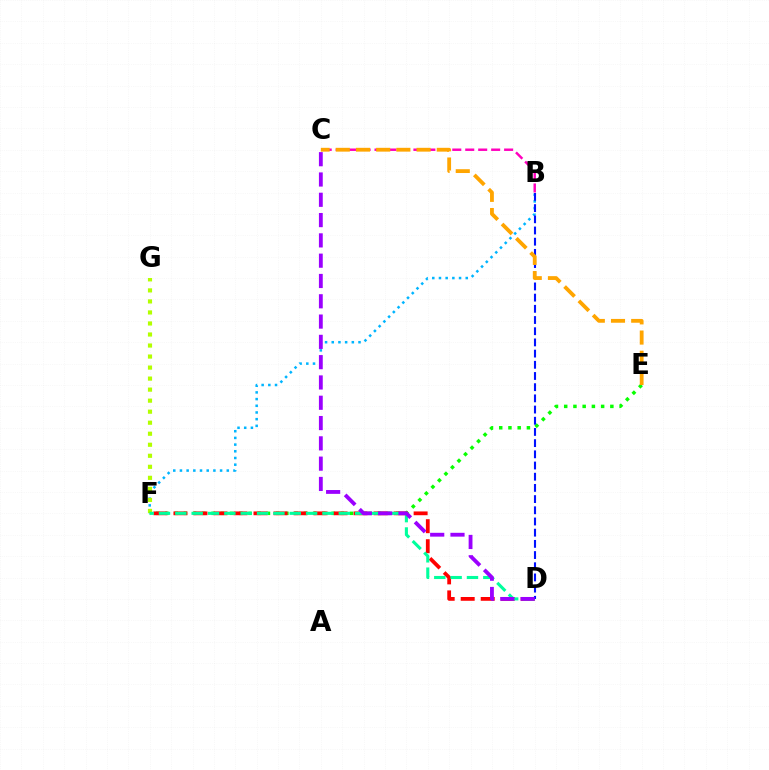{('B', 'F'): [{'color': '#00b5ff', 'line_style': 'dotted', 'thickness': 1.82}], ('F', 'G'): [{'color': '#b3ff00', 'line_style': 'dotted', 'thickness': 3.0}], ('E', 'F'): [{'color': '#08ff00', 'line_style': 'dotted', 'thickness': 2.51}], ('D', 'F'): [{'color': '#ff0000', 'line_style': 'dashed', 'thickness': 2.72}, {'color': '#00ff9d', 'line_style': 'dashed', 'thickness': 2.22}], ('B', 'C'): [{'color': '#ff00bd', 'line_style': 'dashed', 'thickness': 1.76}], ('B', 'D'): [{'color': '#0010ff', 'line_style': 'dashed', 'thickness': 1.52}], ('C', 'D'): [{'color': '#9b00ff', 'line_style': 'dashed', 'thickness': 2.76}], ('C', 'E'): [{'color': '#ffa500', 'line_style': 'dashed', 'thickness': 2.74}]}